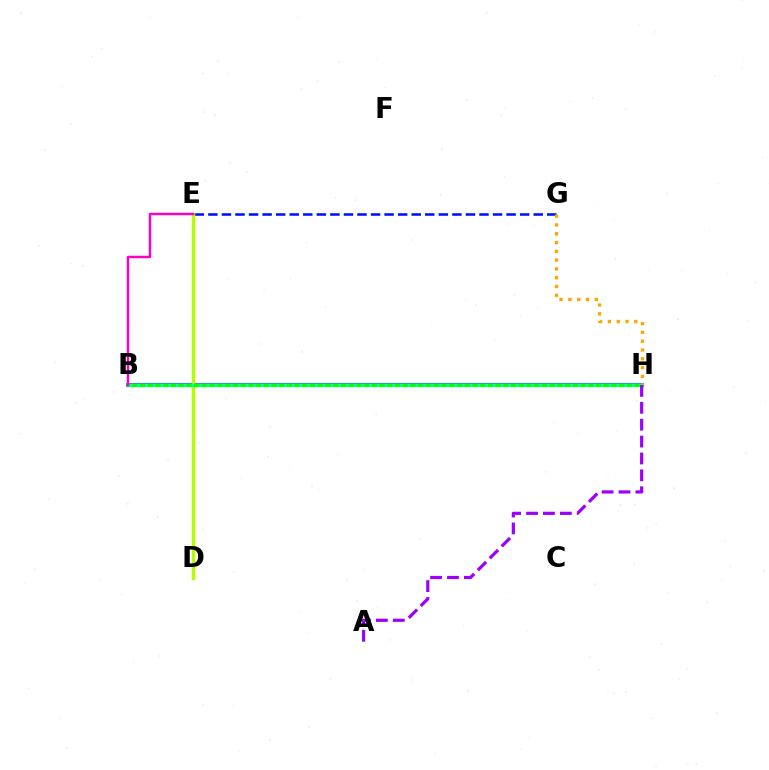{('B', 'H'): [{'color': '#00b5ff', 'line_style': 'solid', 'thickness': 2.89}, {'color': '#ff0000', 'line_style': 'solid', 'thickness': 1.69}, {'color': '#08ff00', 'line_style': 'solid', 'thickness': 2.35}, {'color': '#00ff9d', 'line_style': 'dotted', 'thickness': 2.1}], ('E', 'G'): [{'color': '#0010ff', 'line_style': 'dashed', 'thickness': 1.84}], ('D', 'E'): [{'color': '#b3ff00', 'line_style': 'solid', 'thickness': 2.46}], ('G', 'H'): [{'color': '#ffa500', 'line_style': 'dotted', 'thickness': 2.39}], ('B', 'E'): [{'color': '#ff00bd', 'line_style': 'solid', 'thickness': 1.78}], ('A', 'H'): [{'color': '#9b00ff', 'line_style': 'dashed', 'thickness': 2.29}]}